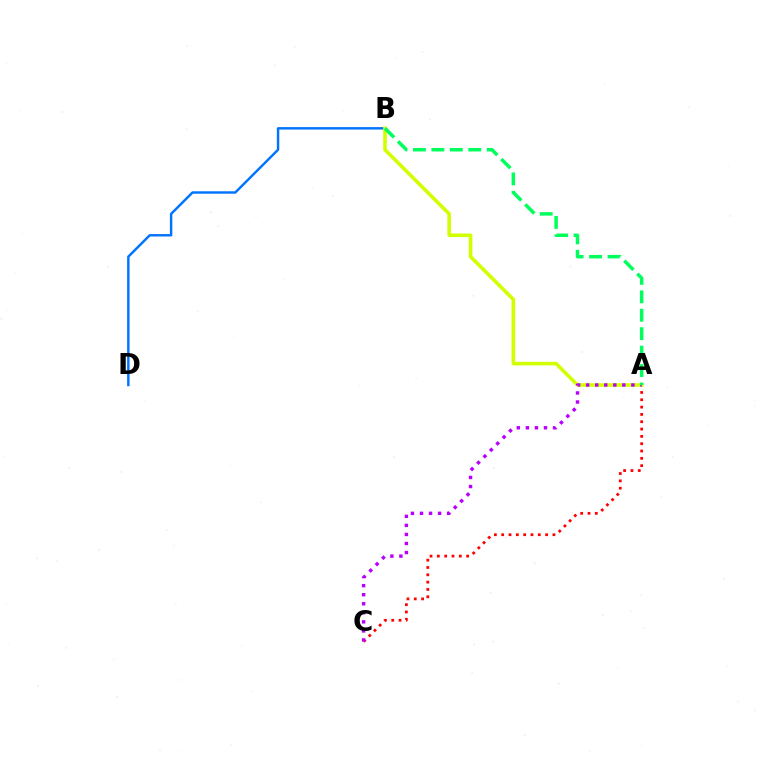{('B', 'D'): [{'color': '#0074ff', 'line_style': 'solid', 'thickness': 1.76}], ('A', 'C'): [{'color': '#ff0000', 'line_style': 'dotted', 'thickness': 1.99}, {'color': '#b900ff', 'line_style': 'dotted', 'thickness': 2.46}], ('A', 'B'): [{'color': '#d1ff00', 'line_style': 'solid', 'thickness': 2.58}, {'color': '#00ff5c', 'line_style': 'dashed', 'thickness': 2.5}]}